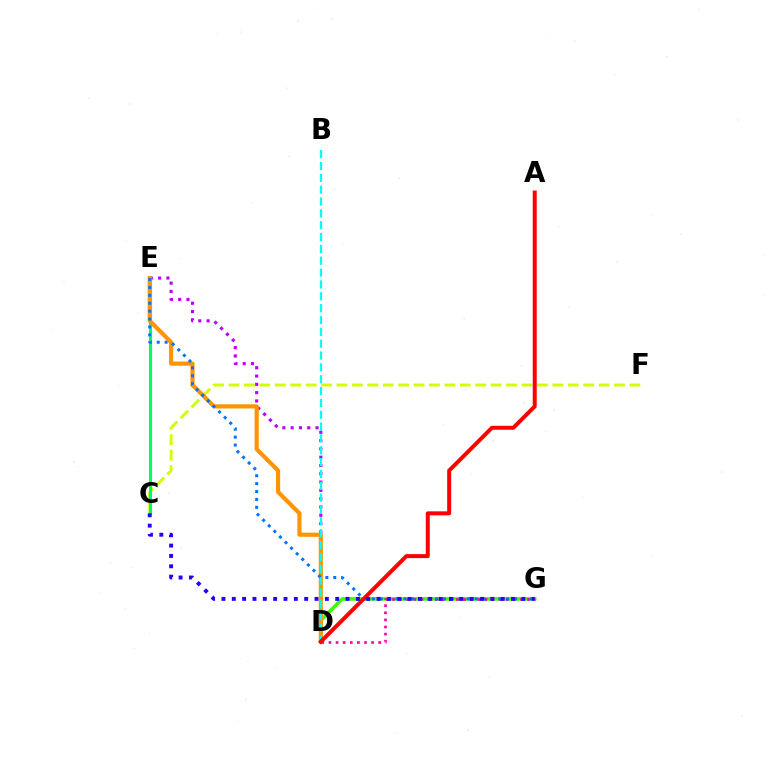{('C', 'F'): [{'color': '#d1ff00', 'line_style': 'dashed', 'thickness': 2.09}], ('C', 'E'): [{'color': '#00ff5c', 'line_style': 'solid', 'thickness': 2.24}], ('D', 'G'): [{'color': '#3dff00', 'line_style': 'solid', 'thickness': 2.57}, {'color': '#ff00ac', 'line_style': 'dotted', 'thickness': 1.93}], ('D', 'E'): [{'color': '#b900ff', 'line_style': 'dotted', 'thickness': 2.25}, {'color': '#ff9400', 'line_style': 'solid', 'thickness': 2.99}], ('B', 'D'): [{'color': '#00fff6', 'line_style': 'dashed', 'thickness': 1.61}], ('E', 'G'): [{'color': '#0074ff', 'line_style': 'dotted', 'thickness': 2.15}], ('A', 'D'): [{'color': '#ff0000', 'line_style': 'solid', 'thickness': 2.86}], ('C', 'G'): [{'color': '#2500ff', 'line_style': 'dotted', 'thickness': 2.81}]}